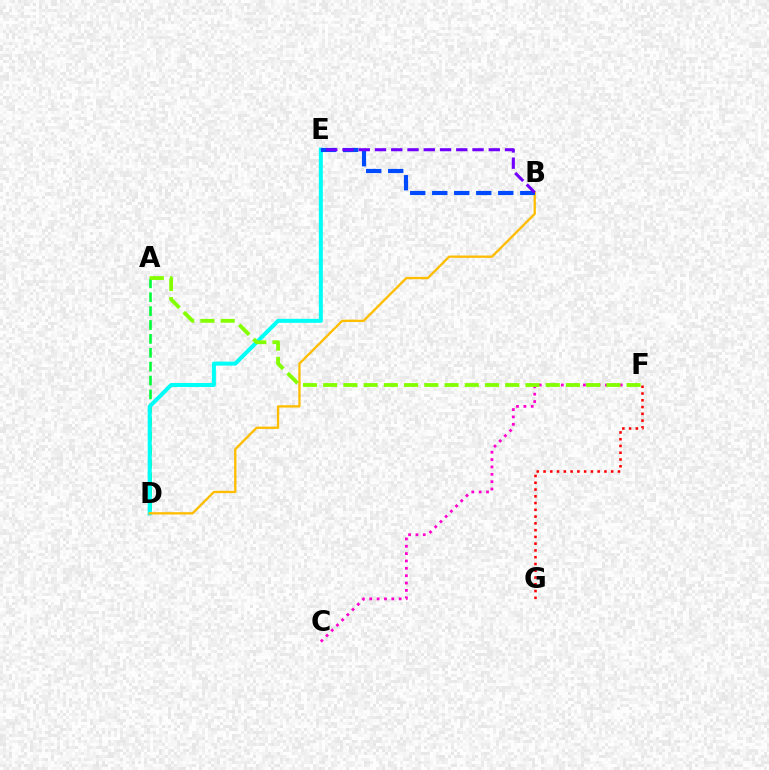{('A', 'D'): [{'color': '#00ff39', 'line_style': 'dashed', 'thickness': 1.89}], ('D', 'E'): [{'color': '#00fff6', 'line_style': 'solid', 'thickness': 2.88}], ('B', 'D'): [{'color': '#ffbd00', 'line_style': 'solid', 'thickness': 1.66}], ('C', 'F'): [{'color': '#ff00cf', 'line_style': 'dotted', 'thickness': 2.0}], ('A', 'F'): [{'color': '#84ff00', 'line_style': 'dashed', 'thickness': 2.75}], ('F', 'G'): [{'color': '#ff0000', 'line_style': 'dotted', 'thickness': 1.84}], ('B', 'E'): [{'color': '#004bff', 'line_style': 'dashed', 'thickness': 2.99}, {'color': '#7200ff', 'line_style': 'dashed', 'thickness': 2.21}]}